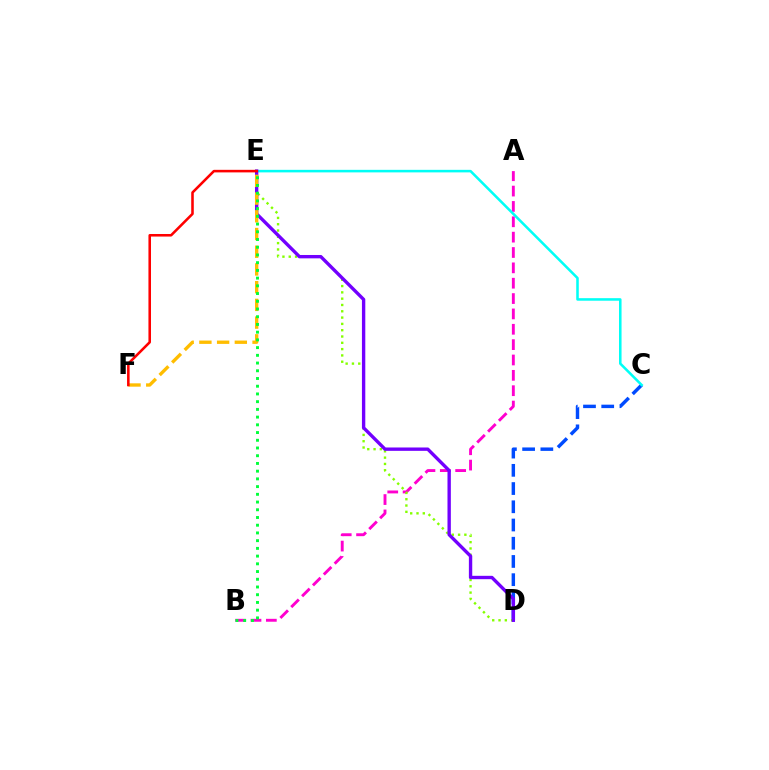{('A', 'B'): [{'color': '#ff00cf', 'line_style': 'dashed', 'thickness': 2.09}], ('C', 'D'): [{'color': '#004bff', 'line_style': 'dashed', 'thickness': 2.48}], ('D', 'E'): [{'color': '#84ff00', 'line_style': 'dotted', 'thickness': 1.71}, {'color': '#7200ff', 'line_style': 'solid', 'thickness': 2.42}], ('C', 'E'): [{'color': '#00fff6', 'line_style': 'solid', 'thickness': 1.83}], ('E', 'F'): [{'color': '#ffbd00', 'line_style': 'dashed', 'thickness': 2.41}, {'color': '#ff0000', 'line_style': 'solid', 'thickness': 1.85}], ('B', 'E'): [{'color': '#00ff39', 'line_style': 'dotted', 'thickness': 2.1}]}